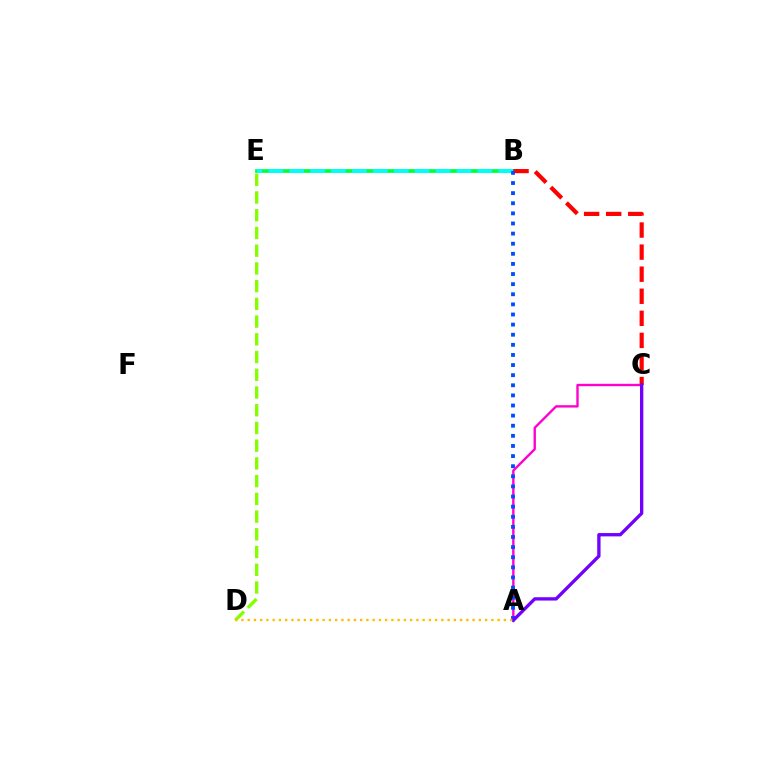{('D', 'E'): [{'color': '#84ff00', 'line_style': 'dashed', 'thickness': 2.41}], ('B', 'E'): [{'color': '#00ff39', 'line_style': 'solid', 'thickness': 2.68}, {'color': '#00fff6', 'line_style': 'dashed', 'thickness': 2.84}], ('A', 'C'): [{'color': '#ff00cf', 'line_style': 'solid', 'thickness': 1.71}, {'color': '#7200ff', 'line_style': 'solid', 'thickness': 2.39}], ('B', 'C'): [{'color': '#ff0000', 'line_style': 'dashed', 'thickness': 3.0}], ('A', 'B'): [{'color': '#004bff', 'line_style': 'dotted', 'thickness': 2.75}], ('A', 'D'): [{'color': '#ffbd00', 'line_style': 'dotted', 'thickness': 1.7}]}